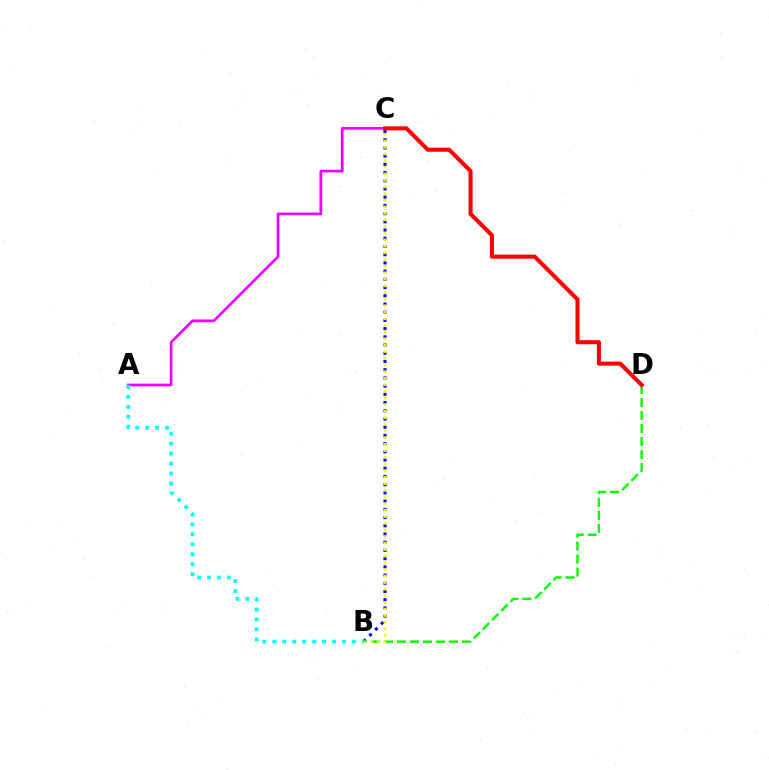{('B', 'C'): [{'color': '#0010ff', 'line_style': 'dotted', 'thickness': 2.23}, {'color': '#fcf500', 'line_style': 'dotted', 'thickness': 1.79}], ('B', 'D'): [{'color': '#08ff00', 'line_style': 'dashed', 'thickness': 1.77}], ('A', 'C'): [{'color': '#ee00ff', 'line_style': 'solid', 'thickness': 1.94}], ('A', 'B'): [{'color': '#00fff6', 'line_style': 'dotted', 'thickness': 2.7}], ('C', 'D'): [{'color': '#ff0000', 'line_style': 'solid', 'thickness': 2.92}]}